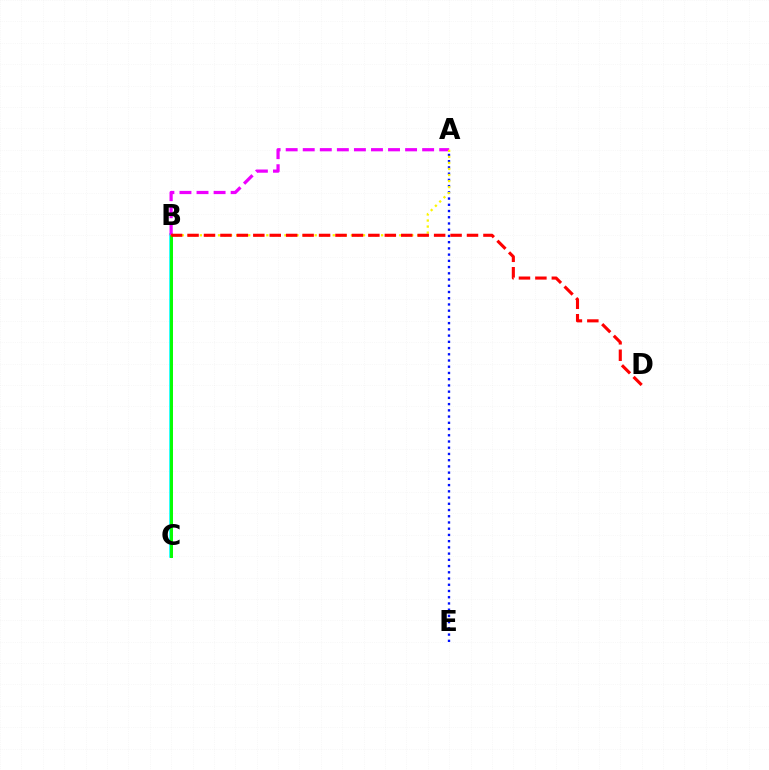{('B', 'C'): [{'color': '#00fff6', 'line_style': 'solid', 'thickness': 2.59}, {'color': '#08ff00', 'line_style': 'solid', 'thickness': 2.12}], ('A', 'E'): [{'color': '#0010ff', 'line_style': 'dotted', 'thickness': 1.69}], ('A', 'B'): [{'color': '#ee00ff', 'line_style': 'dashed', 'thickness': 2.32}, {'color': '#fcf500', 'line_style': 'dotted', 'thickness': 1.64}], ('B', 'D'): [{'color': '#ff0000', 'line_style': 'dashed', 'thickness': 2.23}]}